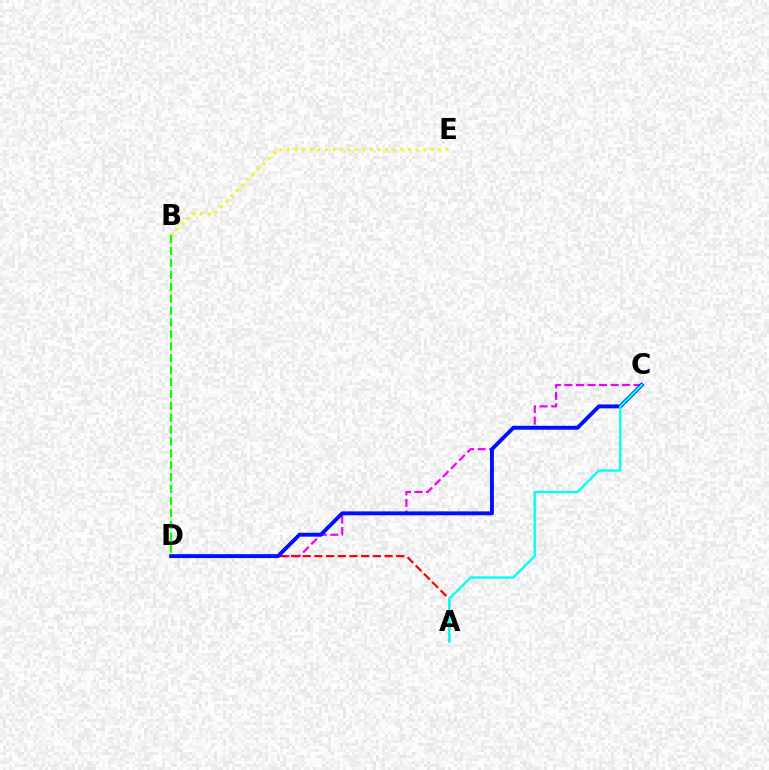{('C', 'D'): [{'color': '#ee00ff', 'line_style': 'dashed', 'thickness': 1.57}, {'color': '#0010ff', 'line_style': 'solid', 'thickness': 2.81}], ('B', 'E'): [{'color': '#fcf500', 'line_style': 'dotted', 'thickness': 2.06}], ('A', 'D'): [{'color': '#ff0000', 'line_style': 'dashed', 'thickness': 1.59}], ('A', 'C'): [{'color': '#00fff6', 'line_style': 'solid', 'thickness': 1.68}], ('B', 'D'): [{'color': '#08ff00', 'line_style': 'dashed', 'thickness': 1.62}]}